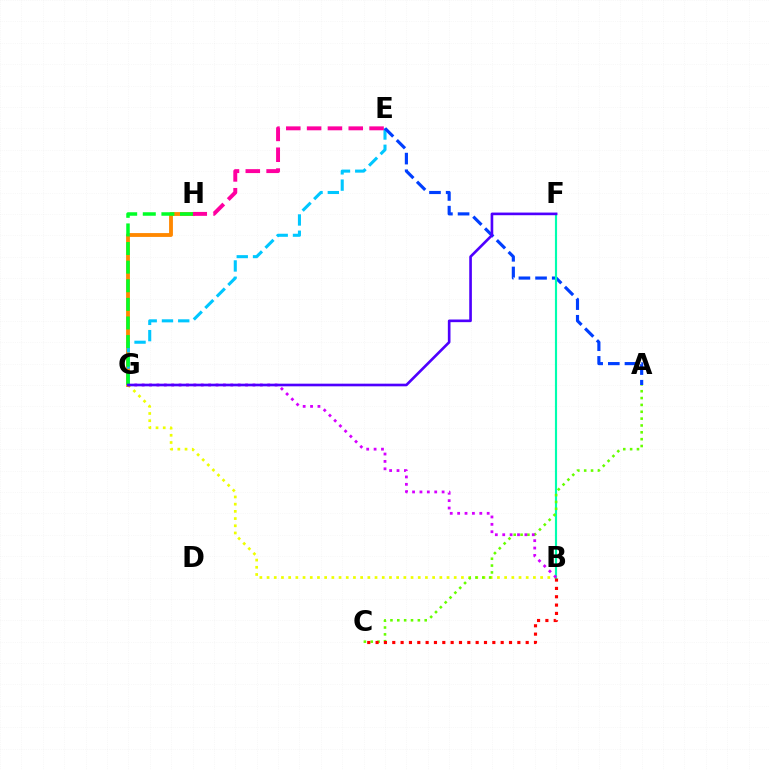{('B', 'G'): [{'color': '#eeff00', 'line_style': 'dotted', 'thickness': 1.96}, {'color': '#d600ff', 'line_style': 'dotted', 'thickness': 2.01}], ('G', 'H'): [{'color': '#ff8800', 'line_style': 'solid', 'thickness': 2.76}, {'color': '#00ff27', 'line_style': 'dashed', 'thickness': 2.53}], ('E', 'G'): [{'color': '#00c7ff', 'line_style': 'dashed', 'thickness': 2.21}], ('A', 'E'): [{'color': '#003fff', 'line_style': 'dashed', 'thickness': 2.26}], ('B', 'F'): [{'color': '#00ffaf', 'line_style': 'solid', 'thickness': 1.54}], ('A', 'C'): [{'color': '#66ff00', 'line_style': 'dotted', 'thickness': 1.86}], ('E', 'H'): [{'color': '#ff00a0', 'line_style': 'dashed', 'thickness': 2.83}], ('B', 'C'): [{'color': '#ff0000', 'line_style': 'dotted', 'thickness': 2.27}], ('F', 'G'): [{'color': '#4f00ff', 'line_style': 'solid', 'thickness': 1.9}]}